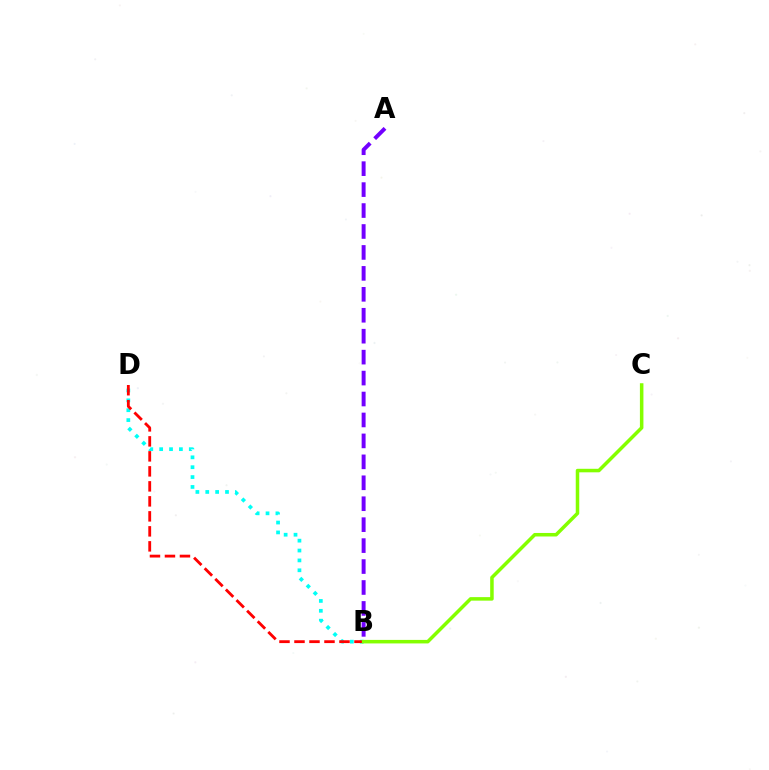{('B', 'D'): [{'color': '#00fff6', 'line_style': 'dotted', 'thickness': 2.68}, {'color': '#ff0000', 'line_style': 'dashed', 'thickness': 2.04}], ('A', 'B'): [{'color': '#7200ff', 'line_style': 'dashed', 'thickness': 2.84}], ('B', 'C'): [{'color': '#84ff00', 'line_style': 'solid', 'thickness': 2.53}]}